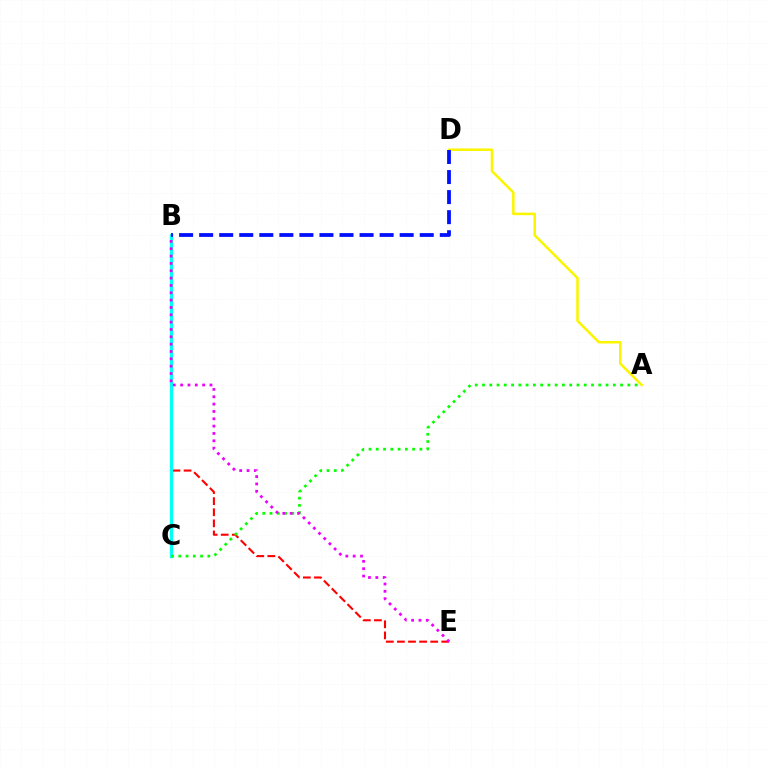{('B', 'E'): [{'color': '#ff0000', 'line_style': 'dashed', 'thickness': 1.51}, {'color': '#ee00ff', 'line_style': 'dotted', 'thickness': 1.99}], ('A', 'D'): [{'color': '#fcf500', 'line_style': 'solid', 'thickness': 1.83}], ('B', 'C'): [{'color': '#00fff6', 'line_style': 'solid', 'thickness': 2.36}], ('A', 'C'): [{'color': '#08ff00', 'line_style': 'dotted', 'thickness': 1.97}], ('B', 'D'): [{'color': '#0010ff', 'line_style': 'dashed', 'thickness': 2.72}]}